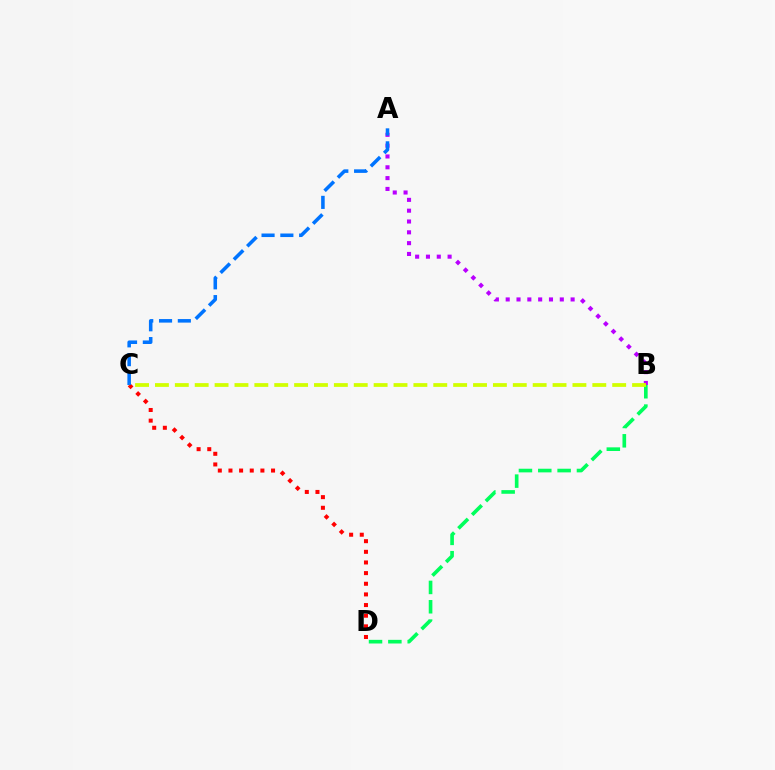{('B', 'D'): [{'color': '#00ff5c', 'line_style': 'dashed', 'thickness': 2.63}], ('A', 'B'): [{'color': '#b900ff', 'line_style': 'dotted', 'thickness': 2.94}], ('C', 'D'): [{'color': '#ff0000', 'line_style': 'dotted', 'thickness': 2.89}], ('A', 'C'): [{'color': '#0074ff', 'line_style': 'dashed', 'thickness': 2.55}], ('B', 'C'): [{'color': '#d1ff00', 'line_style': 'dashed', 'thickness': 2.7}]}